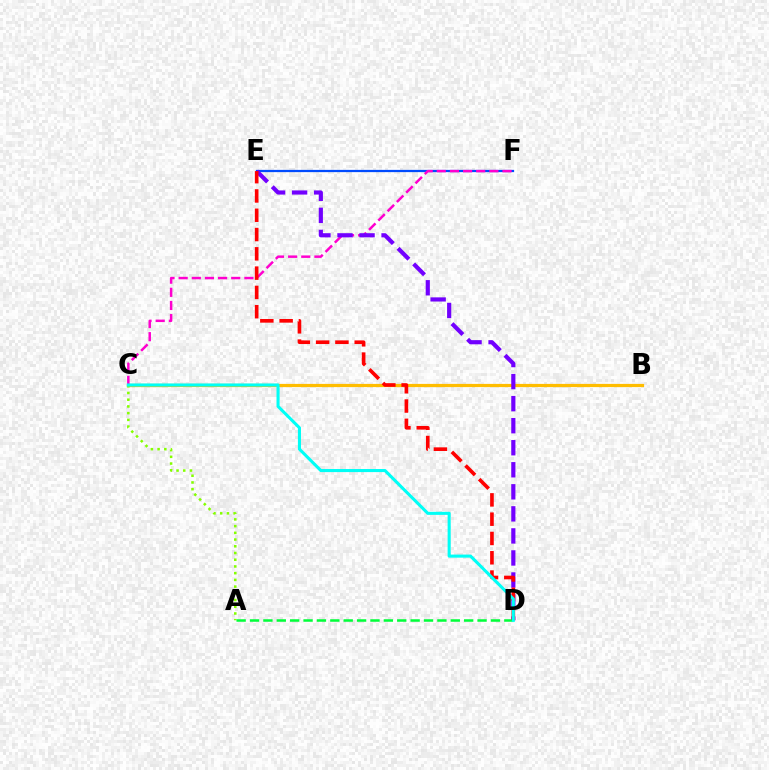{('B', 'C'): [{'color': '#ffbd00', 'line_style': 'solid', 'thickness': 2.31}], ('A', 'C'): [{'color': '#84ff00', 'line_style': 'dotted', 'thickness': 1.83}], ('E', 'F'): [{'color': '#004bff', 'line_style': 'solid', 'thickness': 1.62}], ('C', 'F'): [{'color': '#ff00cf', 'line_style': 'dashed', 'thickness': 1.79}], ('D', 'E'): [{'color': '#7200ff', 'line_style': 'dashed', 'thickness': 2.99}, {'color': '#ff0000', 'line_style': 'dashed', 'thickness': 2.62}], ('A', 'D'): [{'color': '#00ff39', 'line_style': 'dashed', 'thickness': 1.82}], ('C', 'D'): [{'color': '#00fff6', 'line_style': 'solid', 'thickness': 2.22}]}